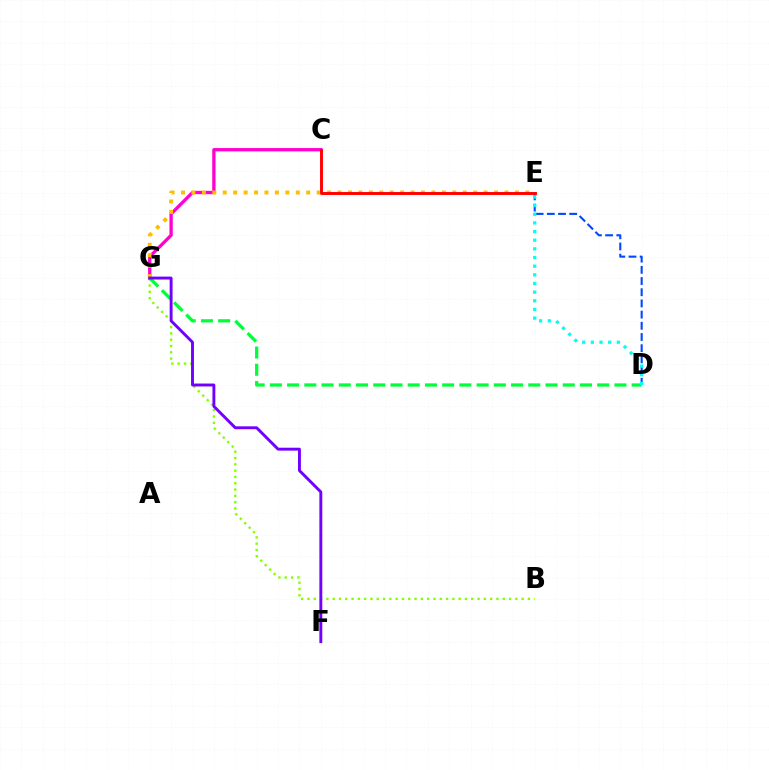{('D', 'E'): [{'color': '#004bff', 'line_style': 'dashed', 'thickness': 1.52}, {'color': '#00fff6', 'line_style': 'dotted', 'thickness': 2.35}], ('C', 'G'): [{'color': '#ff00cf', 'line_style': 'solid', 'thickness': 2.38}], ('E', 'G'): [{'color': '#ffbd00', 'line_style': 'dotted', 'thickness': 2.83}], ('B', 'G'): [{'color': '#84ff00', 'line_style': 'dotted', 'thickness': 1.71}], ('D', 'G'): [{'color': '#00ff39', 'line_style': 'dashed', 'thickness': 2.34}], ('F', 'G'): [{'color': '#7200ff', 'line_style': 'solid', 'thickness': 2.09}], ('C', 'E'): [{'color': '#ff0000', 'line_style': 'solid', 'thickness': 2.09}]}